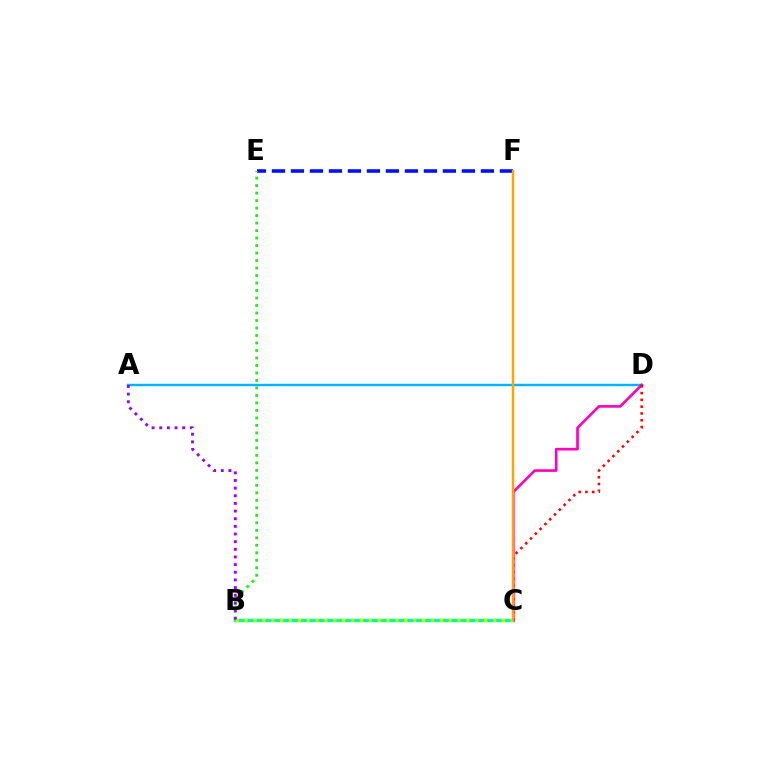{('E', 'F'): [{'color': '#0010ff', 'line_style': 'dashed', 'thickness': 2.58}], ('B', 'C'): [{'color': '#00ff9d', 'line_style': 'solid', 'thickness': 2.44}, {'color': '#b3ff00', 'line_style': 'dotted', 'thickness': 2.41}], ('B', 'E'): [{'color': '#08ff00', 'line_style': 'dotted', 'thickness': 2.04}], ('A', 'D'): [{'color': '#00b5ff', 'line_style': 'solid', 'thickness': 1.74}], ('C', 'D'): [{'color': '#ff00bd', 'line_style': 'solid', 'thickness': 1.9}, {'color': '#ff0000', 'line_style': 'dotted', 'thickness': 1.85}], ('A', 'B'): [{'color': '#9b00ff', 'line_style': 'dotted', 'thickness': 2.08}], ('C', 'F'): [{'color': '#ffa500', 'line_style': 'solid', 'thickness': 1.78}]}